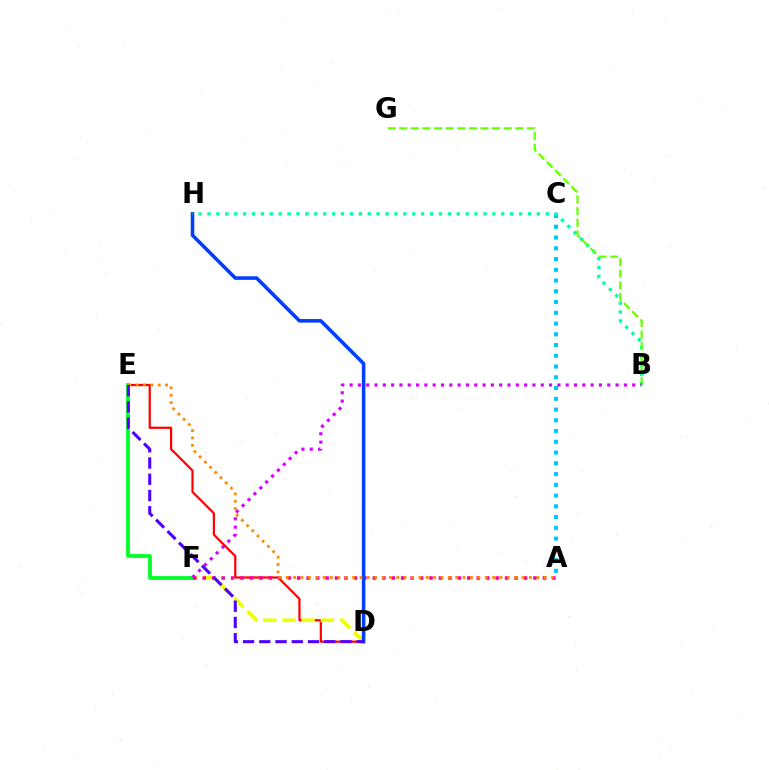{('D', 'E'): [{'color': '#ff0000', 'line_style': 'solid', 'thickness': 1.59}, {'color': '#4f00ff', 'line_style': 'dashed', 'thickness': 2.21}], ('D', 'F'): [{'color': '#eeff00', 'line_style': 'dashed', 'thickness': 2.61}], ('E', 'F'): [{'color': '#00ff27', 'line_style': 'solid', 'thickness': 2.72}], ('A', 'F'): [{'color': '#ff00a0', 'line_style': 'dotted', 'thickness': 2.57}], ('D', 'H'): [{'color': '#003fff', 'line_style': 'solid', 'thickness': 2.57}], ('A', 'E'): [{'color': '#ff8800', 'line_style': 'dotted', 'thickness': 2.0}], ('A', 'C'): [{'color': '#00c7ff', 'line_style': 'dotted', 'thickness': 2.92}], ('B', 'H'): [{'color': '#00ffaf', 'line_style': 'dotted', 'thickness': 2.42}], ('B', 'G'): [{'color': '#66ff00', 'line_style': 'dashed', 'thickness': 1.58}], ('B', 'F'): [{'color': '#d600ff', 'line_style': 'dotted', 'thickness': 2.26}]}